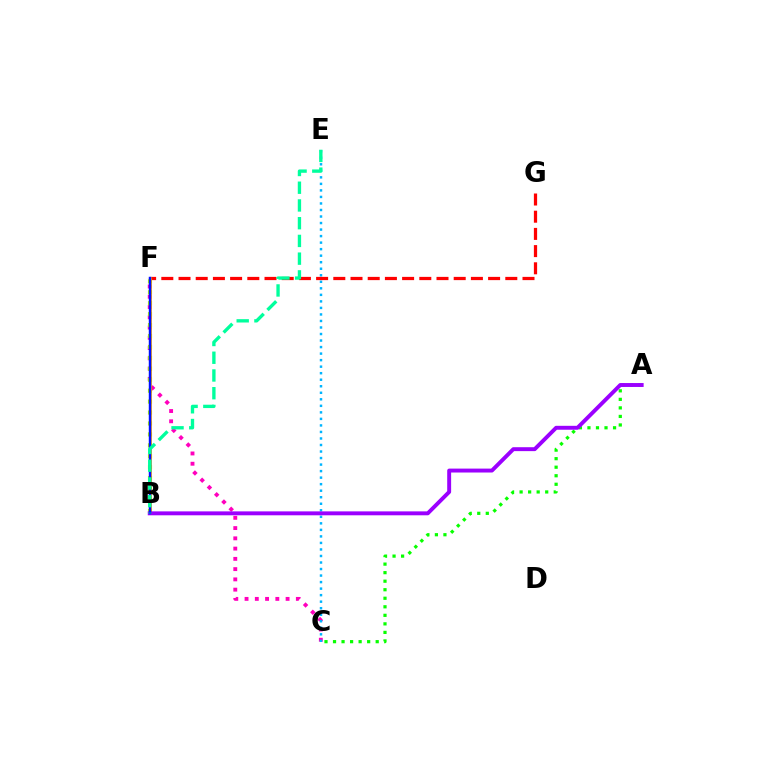{('A', 'C'): [{'color': '#08ff00', 'line_style': 'dotted', 'thickness': 2.32}], ('C', 'F'): [{'color': '#ff00bd', 'line_style': 'dotted', 'thickness': 2.79}], ('C', 'E'): [{'color': '#00b5ff', 'line_style': 'dotted', 'thickness': 1.77}], ('F', 'G'): [{'color': '#ff0000', 'line_style': 'dashed', 'thickness': 2.34}], ('B', 'F'): [{'color': '#b3ff00', 'line_style': 'dotted', 'thickness': 2.97}, {'color': '#ffa500', 'line_style': 'solid', 'thickness': 1.93}, {'color': '#0010ff', 'line_style': 'solid', 'thickness': 1.77}], ('A', 'B'): [{'color': '#9b00ff', 'line_style': 'solid', 'thickness': 2.82}], ('B', 'E'): [{'color': '#00ff9d', 'line_style': 'dashed', 'thickness': 2.41}]}